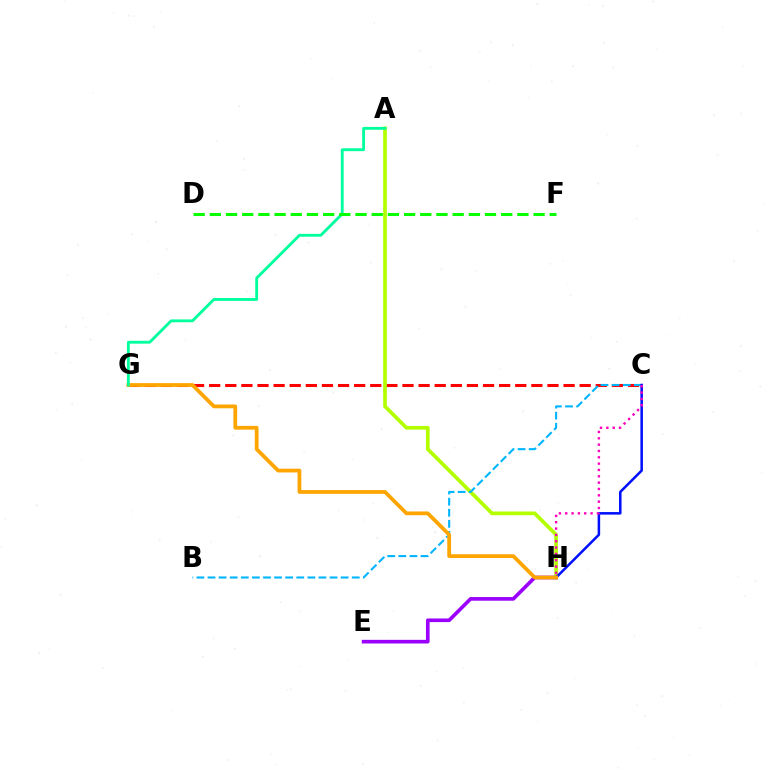{('C', 'G'): [{'color': '#ff0000', 'line_style': 'dashed', 'thickness': 2.19}], ('A', 'H'): [{'color': '#b3ff00', 'line_style': 'solid', 'thickness': 2.65}], ('B', 'C'): [{'color': '#00b5ff', 'line_style': 'dashed', 'thickness': 1.51}], ('C', 'H'): [{'color': '#0010ff', 'line_style': 'solid', 'thickness': 1.83}, {'color': '#ff00bd', 'line_style': 'dotted', 'thickness': 1.72}], ('E', 'H'): [{'color': '#9b00ff', 'line_style': 'solid', 'thickness': 2.62}], ('G', 'H'): [{'color': '#ffa500', 'line_style': 'solid', 'thickness': 2.71}], ('A', 'G'): [{'color': '#00ff9d', 'line_style': 'solid', 'thickness': 2.05}], ('D', 'F'): [{'color': '#08ff00', 'line_style': 'dashed', 'thickness': 2.2}]}